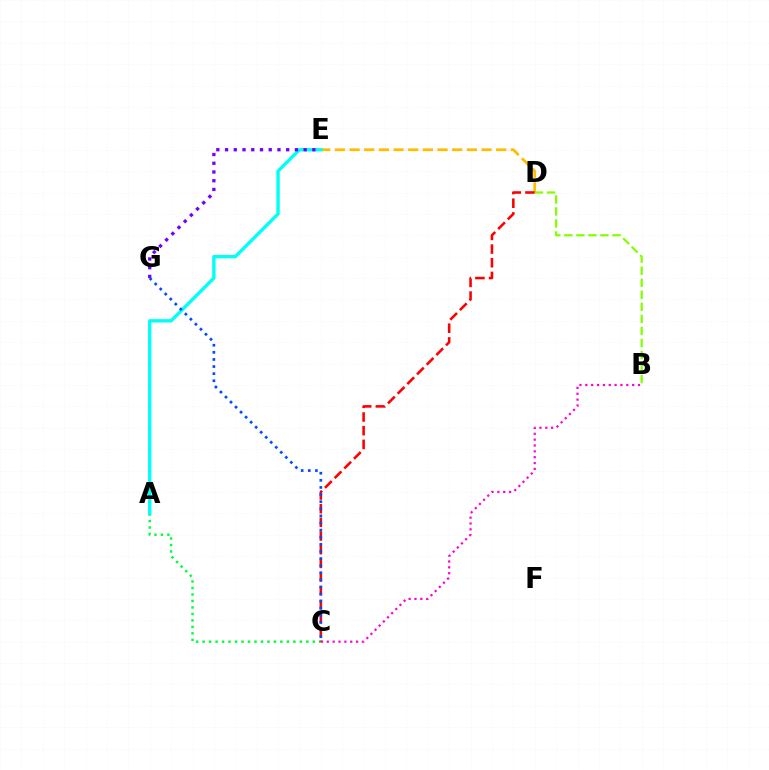{('D', 'E'): [{'color': '#ffbd00', 'line_style': 'dashed', 'thickness': 1.99}], ('B', 'D'): [{'color': '#84ff00', 'line_style': 'dashed', 'thickness': 1.63}], ('B', 'C'): [{'color': '#ff00cf', 'line_style': 'dotted', 'thickness': 1.59}], ('A', 'C'): [{'color': '#00ff39', 'line_style': 'dotted', 'thickness': 1.76}], ('C', 'D'): [{'color': '#ff0000', 'line_style': 'dashed', 'thickness': 1.86}], ('A', 'E'): [{'color': '#00fff6', 'line_style': 'solid', 'thickness': 2.43}], ('E', 'G'): [{'color': '#7200ff', 'line_style': 'dotted', 'thickness': 2.37}], ('C', 'G'): [{'color': '#004bff', 'line_style': 'dotted', 'thickness': 1.93}]}